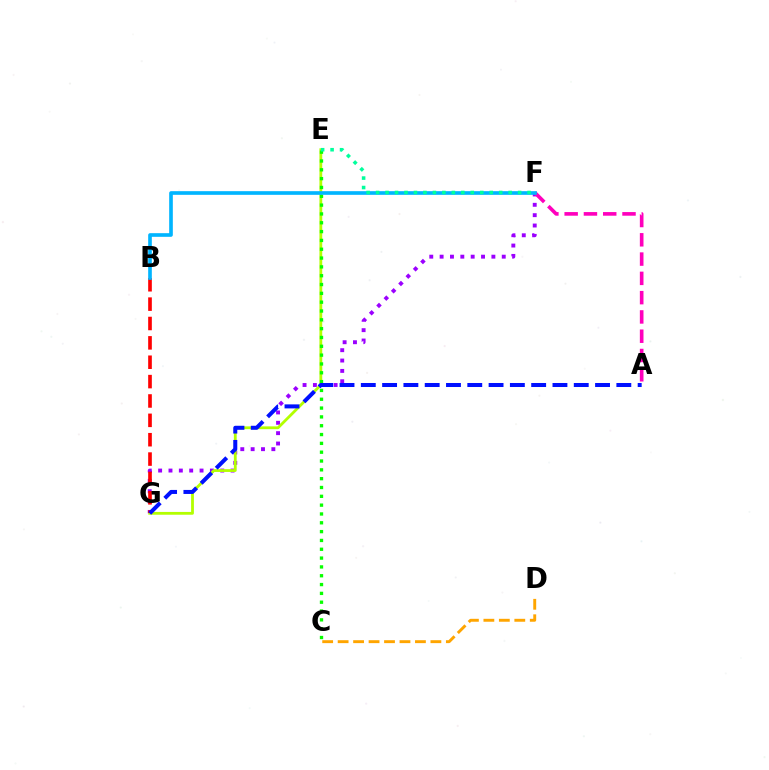{('F', 'G'): [{'color': '#9b00ff', 'line_style': 'dotted', 'thickness': 2.81}], ('E', 'G'): [{'color': '#b3ff00', 'line_style': 'solid', 'thickness': 2.02}], ('B', 'G'): [{'color': '#ff0000', 'line_style': 'dashed', 'thickness': 2.63}], ('C', 'E'): [{'color': '#08ff00', 'line_style': 'dotted', 'thickness': 2.4}], ('A', 'F'): [{'color': '#ff00bd', 'line_style': 'dashed', 'thickness': 2.62}], ('A', 'G'): [{'color': '#0010ff', 'line_style': 'dashed', 'thickness': 2.89}], ('B', 'F'): [{'color': '#00b5ff', 'line_style': 'solid', 'thickness': 2.63}], ('E', 'F'): [{'color': '#00ff9d', 'line_style': 'dotted', 'thickness': 2.57}], ('C', 'D'): [{'color': '#ffa500', 'line_style': 'dashed', 'thickness': 2.1}]}